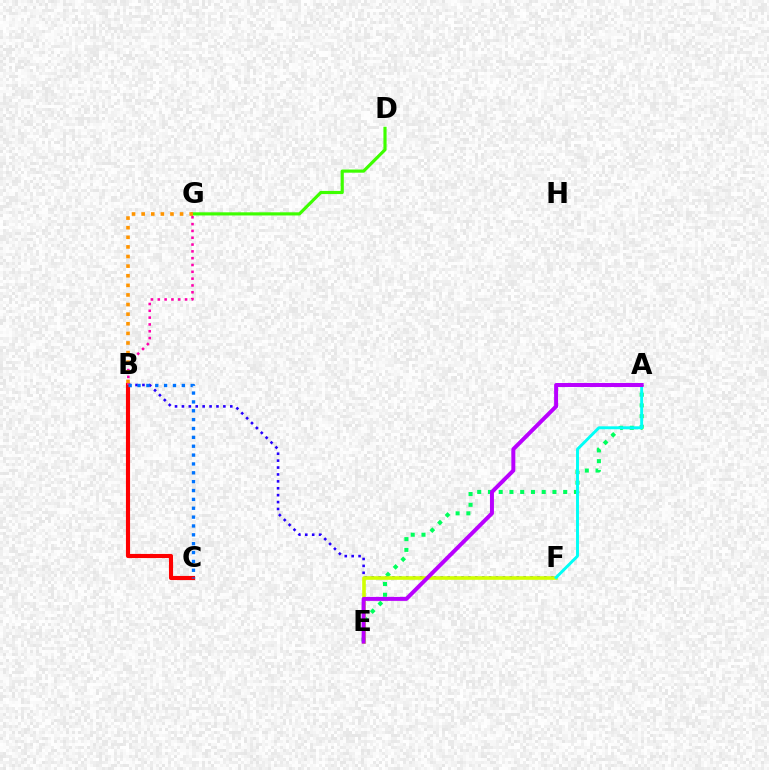{('B', 'F'): [{'color': '#2500ff', 'line_style': 'dotted', 'thickness': 1.88}], ('A', 'E'): [{'color': '#00ff5c', 'line_style': 'dotted', 'thickness': 2.92}, {'color': '#b900ff', 'line_style': 'solid', 'thickness': 2.86}], ('B', 'C'): [{'color': '#ff0000', 'line_style': 'solid', 'thickness': 2.97}, {'color': '#0074ff', 'line_style': 'dotted', 'thickness': 2.41}], ('B', 'G'): [{'color': '#ff00ac', 'line_style': 'dotted', 'thickness': 1.85}, {'color': '#ff9400', 'line_style': 'dotted', 'thickness': 2.61}], ('D', 'G'): [{'color': '#3dff00', 'line_style': 'solid', 'thickness': 2.27}], ('E', 'F'): [{'color': '#d1ff00', 'line_style': 'solid', 'thickness': 2.6}], ('A', 'F'): [{'color': '#00fff6', 'line_style': 'solid', 'thickness': 2.11}]}